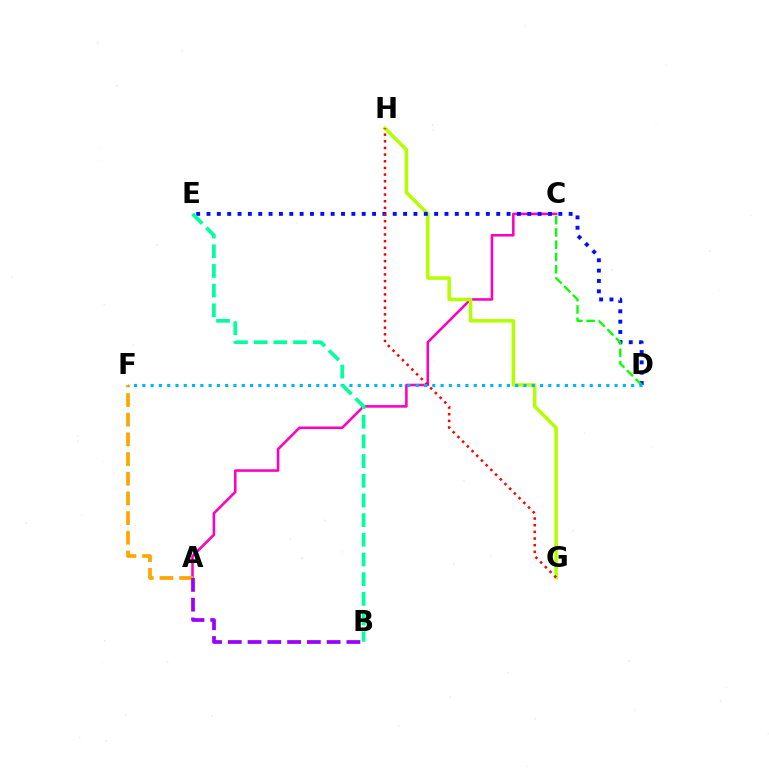{('A', 'C'): [{'color': '#ff00bd', 'line_style': 'solid', 'thickness': 1.85}], ('G', 'H'): [{'color': '#b3ff00', 'line_style': 'solid', 'thickness': 2.53}, {'color': '#ff0000', 'line_style': 'dotted', 'thickness': 1.81}], ('D', 'E'): [{'color': '#0010ff', 'line_style': 'dotted', 'thickness': 2.81}], ('A', 'F'): [{'color': '#ffa500', 'line_style': 'dashed', 'thickness': 2.67}], ('A', 'B'): [{'color': '#9b00ff', 'line_style': 'dashed', 'thickness': 2.69}], ('C', 'D'): [{'color': '#08ff00', 'line_style': 'dashed', 'thickness': 1.67}], ('D', 'F'): [{'color': '#00b5ff', 'line_style': 'dotted', 'thickness': 2.25}], ('B', 'E'): [{'color': '#00ff9d', 'line_style': 'dashed', 'thickness': 2.67}]}